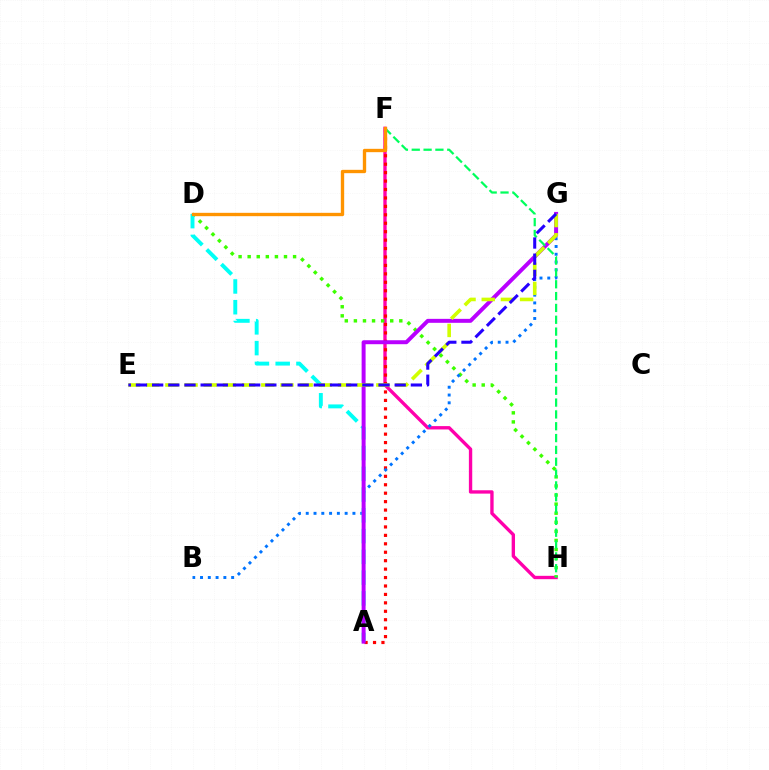{('F', 'H'): [{'color': '#ff00ac', 'line_style': 'solid', 'thickness': 2.41}, {'color': '#00ff5c', 'line_style': 'dashed', 'thickness': 1.61}], ('A', 'F'): [{'color': '#ff0000', 'line_style': 'dotted', 'thickness': 2.29}], ('D', 'H'): [{'color': '#3dff00', 'line_style': 'dotted', 'thickness': 2.47}], ('B', 'G'): [{'color': '#0074ff', 'line_style': 'dotted', 'thickness': 2.11}], ('A', 'D'): [{'color': '#00fff6', 'line_style': 'dashed', 'thickness': 2.82}], ('A', 'G'): [{'color': '#b900ff', 'line_style': 'solid', 'thickness': 2.85}], ('E', 'G'): [{'color': '#d1ff00', 'line_style': 'dashed', 'thickness': 2.6}, {'color': '#2500ff', 'line_style': 'dashed', 'thickness': 2.2}], ('D', 'F'): [{'color': '#ff9400', 'line_style': 'solid', 'thickness': 2.41}]}